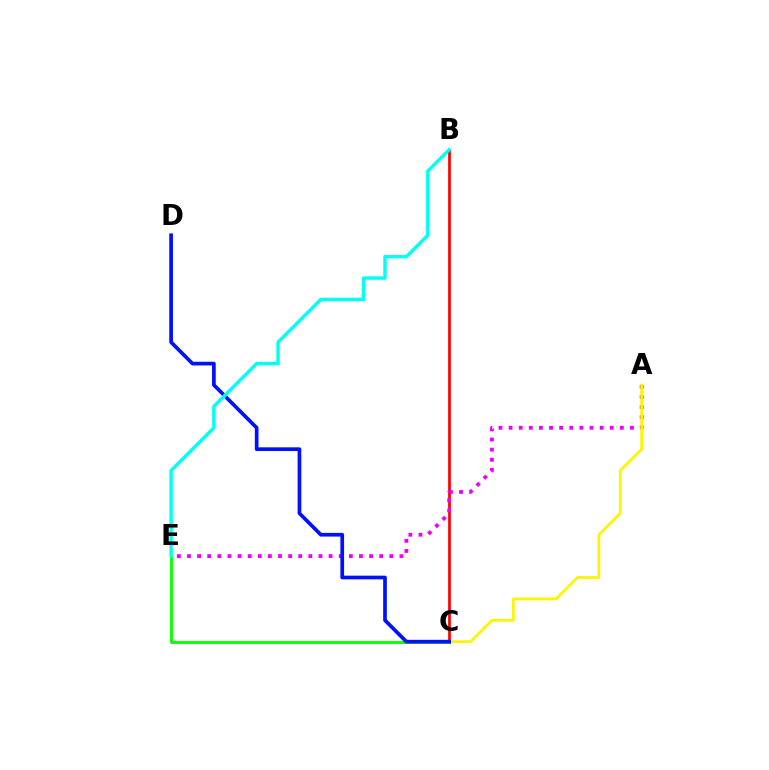{('B', 'C'): [{'color': '#ff0000', 'line_style': 'solid', 'thickness': 1.96}], ('A', 'E'): [{'color': '#ee00ff', 'line_style': 'dotted', 'thickness': 2.75}], ('C', 'E'): [{'color': '#08ff00', 'line_style': 'solid', 'thickness': 2.08}], ('A', 'C'): [{'color': '#fcf500', 'line_style': 'solid', 'thickness': 2.0}], ('C', 'D'): [{'color': '#0010ff', 'line_style': 'solid', 'thickness': 2.66}], ('B', 'E'): [{'color': '#00fff6', 'line_style': 'solid', 'thickness': 2.46}]}